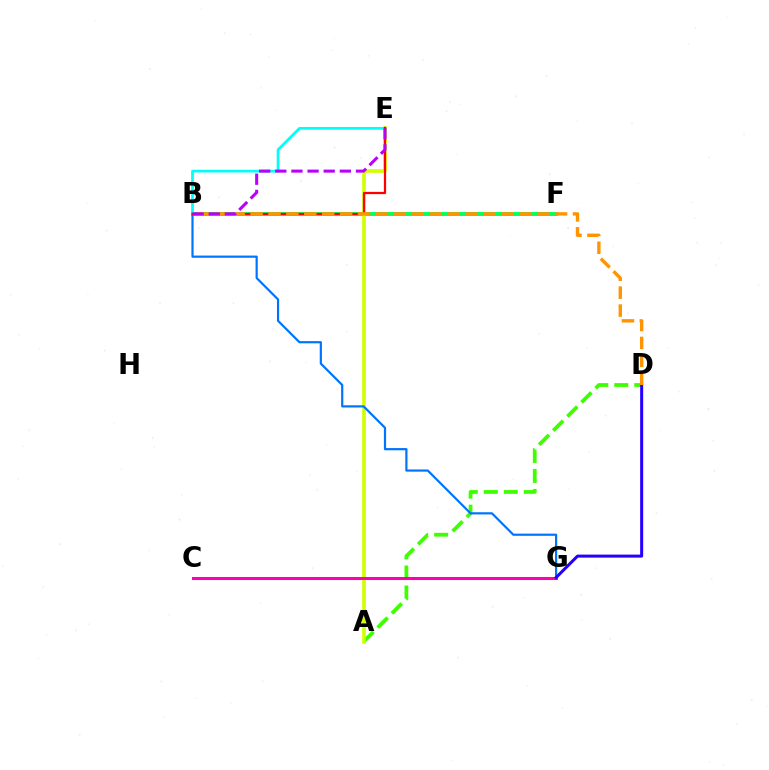{('B', 'F'): [{'color': '#00ff5c', 'line_style': 'solid', 'thickness': 2.81}], ('A', 'D'): [{'color': '#3dff00', 'line_style': 'dashed', 'thickness': 2.71}], ('A', 'E'): [{'color': '#d1ff00', 'line_style': 'solid', 'thickness': 2.62}], ('B', 'E'): [{'color': '#00fff6', 'line_style': 'solid', 'thickness': 1.97}, {'color': '#ff0000', 'line_style': 'solid', 'thickness': 1.61}, {'color': '#b900ff', 'line_style': 'dashed', 'thickness': 2.19}], ('C', 'G'): [{'color': '#ff00ac', 'line_style': 'solid', 'thickness': 2.19}], ('B', 'G'): [{'color': '#0074ff', 'line_style': 'solid', 'thickness': 1.58}], ('D', 'G'): [{'color': '#2500ff', 'line_style': 'solid', 'thickness': 2.17}], ('B', 'D'): [{'color': '#ff9400', 'line_style': 'dashed', 'thickness': 2.43}]}